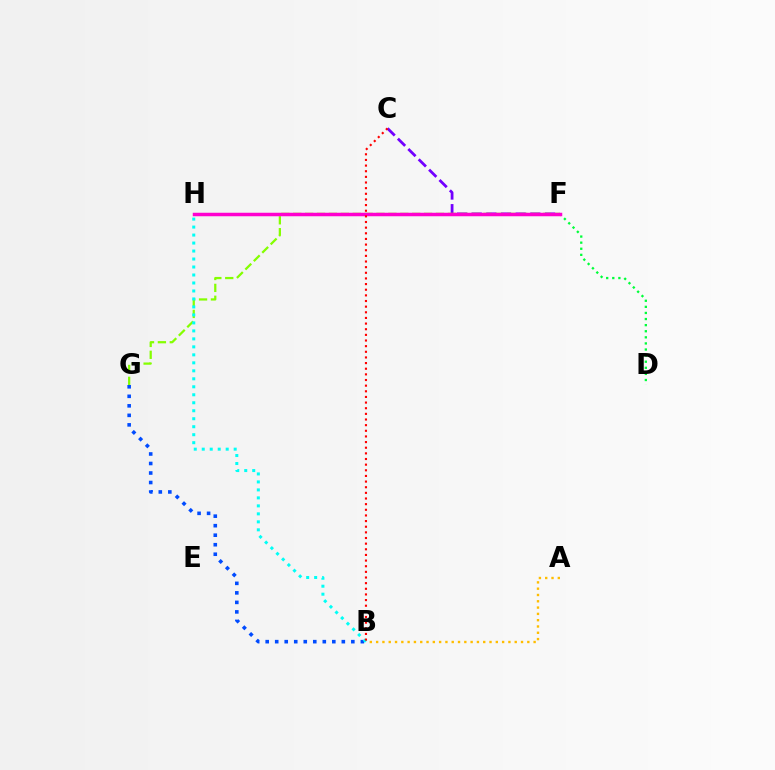{('C', 'F'): [{'color': '#7200ff', 'line_style': 'dashed', 'thickness': 1.99}], ('B', 'G'): [{'color': '#004bff', 'line_style': 'dotted', 'thickness': 2.59}], ('A', 'B'): [{'color': '#ffbd00', 'line_style': 'dotted', 'thickness': 1.71}], ('D', 'F'): [{'color': '#00ff39', 'line_style': 'dotted', 'thickness': 1.66}], ('F', 'G'): [{'color': '#84ff00', 'line_style': 'dashed', 'thickness': 1.62}], ('B', 'H'): [{'color': '#00fff6', 'line_style': 'dotted', 'thickness': 2.17}], ('F', 'H'): [{'color': '#ff00cf', 'line_style': 'solid', 'thickness': 2.52}], ('B', 'C'): [{'color': '#ff0000', 'line_style': 'dotted', 'thickness': 1.53}]}